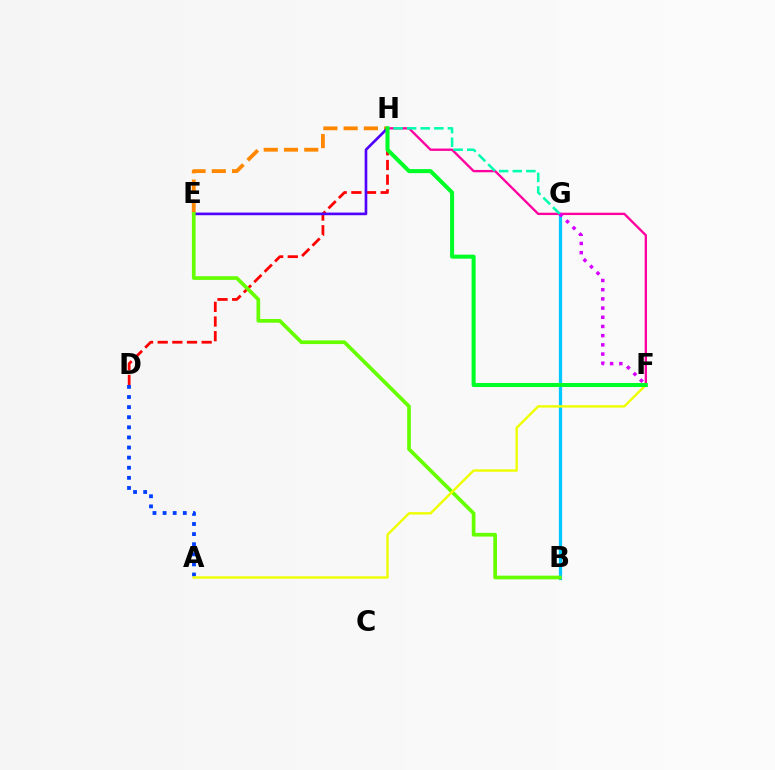{('E', 'H'): [{'color': '#ff8800', 'line_style': 'dashed', 'thickness': 2.75}, {'color': '#4f00ff', 'line_style': 'solid', 'thickness': 1.91}], ('B', 'G'): [{'color': '#00c7ff', 'line_style': 'solid', 'thickness': 2.34}], ('D', 'H'): [{'color': '#ff0000', 'line_style': 'dashed', 'thickness': 1.99}], ('B', 'E'): [{'color': '#66ff00', 'line_style': 'solid', 'thickness': 2.67}], ('F', 'H'): [{'color': '#ff00a0', 'line_style': 'solid', 'thickness': 1.68}, {'color': '#00ff27', 'line_style': 'solid', 'thickness': 2.91}], ('A', 'D'): [{'color': '#003fff', 'line_style': 'dotted', 'thickness': 2.75}], ('G', 'H'): [{'color': '#00ffaf', 'line_style': 'dashed', 'thickness': 1.85}], ('A', 'F'): [{'color': '#eeff00', 'line_style': 'solid', 'thickness': 1.73}], ('F', 'G'): [{'color': '#d600ff', 'line_style': 'dotted', 'thickness': 2.5}]}